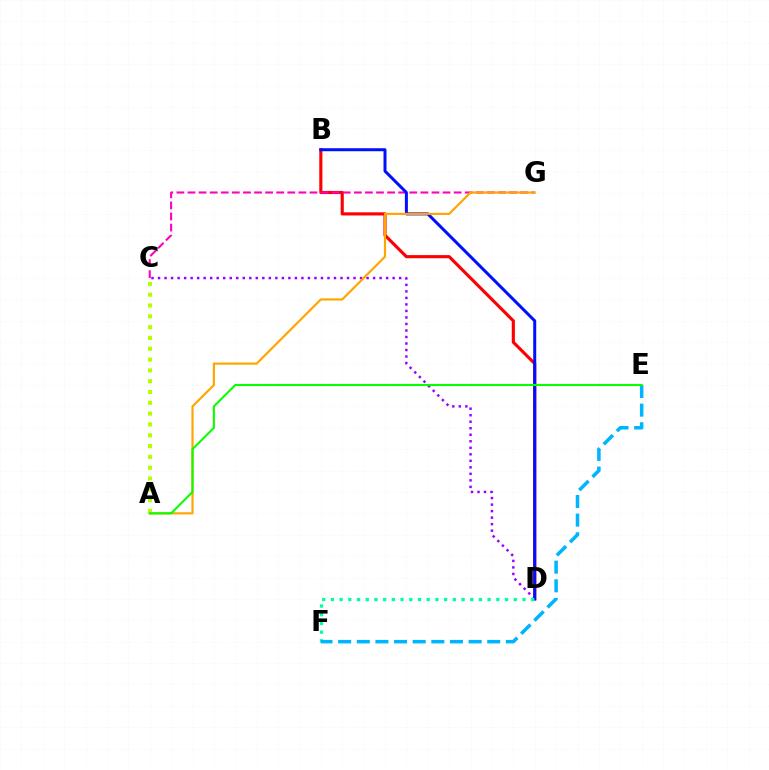{('B', 'D'): [{'color': '#ff0000', 'line_style': 'solid', 'thickness': 2.25}, {'color': '#0010ff', 'line_style': 'solid', 'thickness': 2.16}], ('C', 'G'): [{'color': '#ff00bd', 'line_style': 'dashed', 'thickness': 1.51}], ('C', 'D'): [{'color': '#9b00ff', 'line_style': 'dotted', 'thickness': 1.77}], ('A', 'G'): [{'color': '#ffa500', 'line_style': 'solid', 'thickness': 1.56}], ('A', 'C'): [{'color': '#b3ff00', 'line_style': 'dotted', 'thickness': 2.94}], ('D', 'F'): [{'color': '#00ff9d', 'line_style': 'dotted', 'thickness': 2.37}], ('E', 'F'): [{'color': '#00b5ff', 'line_style': 'dashed', 'thickness': 2.53}], ('A', 'E'): [{'color': '#08ff00', 'line_style': 'solid', 'thickness': 1.51}]}